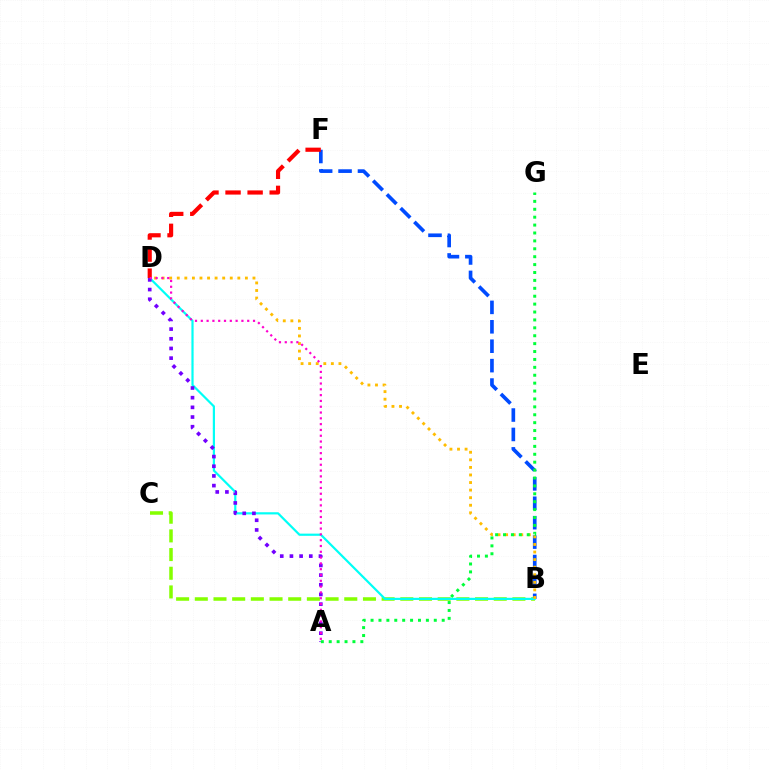{('B', 'C'): [{'color': '#84ff00', 'line_style': 'dashed', 'thickness': 2.54}], ('B', 'F'): [{'color': '#004bff', 'line_style': 'dashed', 'thickness': 2.64}], ('B', 'D'): [{'color': '#00fff6', 'line_style': 'solid', 'thickness': 1.58}, {'color': '#ffbd00', 'line_style': 'dotted', 'thickness': 2.06}], ('A', 'D'): [{'color': '#7200ff', 'line_style': 'dotted', 'thickness': 2.63}, {'color': '#ff00cf', 'line_style': 'dotted', 'thickness': 1.58}], ('D', 'F'): [{'color': '#ff0000', 'line_style': 'dashed', 'thickness': 3.0}], ('A', 'G'): [{'color': '#00ff39', 'line_style': 'dotted', 'thickness': 2.15}]}